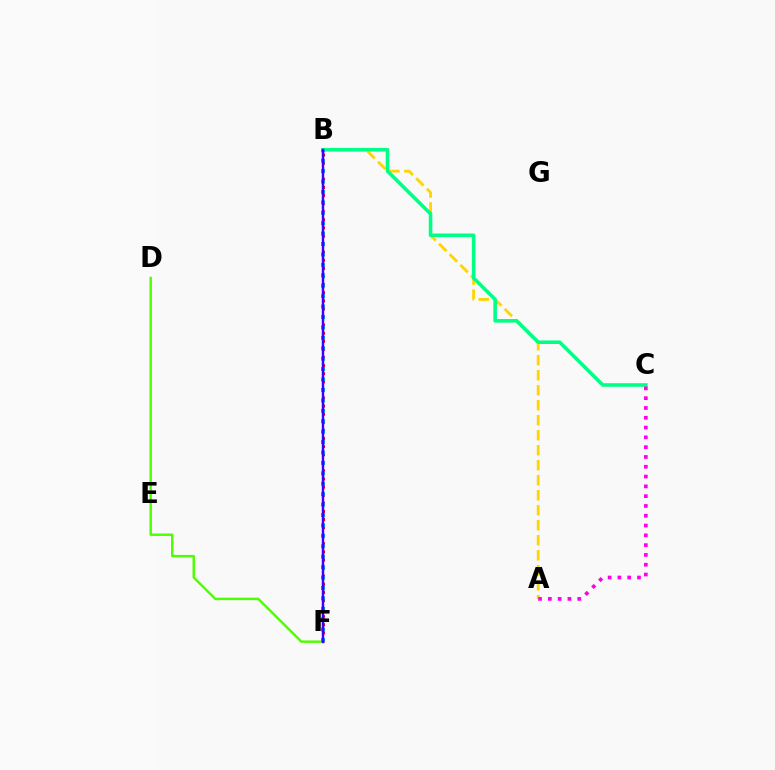{('A', 'B'): [{'color': '#ffd500', 'line_style': 'dashed', 'thickness': 2.04}], ('B', 'C'): [{'color': '#00ff86', 'line_style': 'solid', 'thickness': 2.57}], ('B', 'F'): [{'color': '#ff0000', 'line_style': 'dotted', 'thickness': 2.2}, {'color': '#009eff', 'line_style': 'dotted', 'thickness': 2.83}, {'color': '#3700ff', 'line_style': 'solid', 'thickness': 1.76}], ('D', 'F'): [{'color': '#4fff00', 'line_style': 'solid', 'thickness': 1.77}], ('A', 'C'): [{'color': '#ff00ed', 'line_style': 'dotted', 'thickness': 2.66}]}